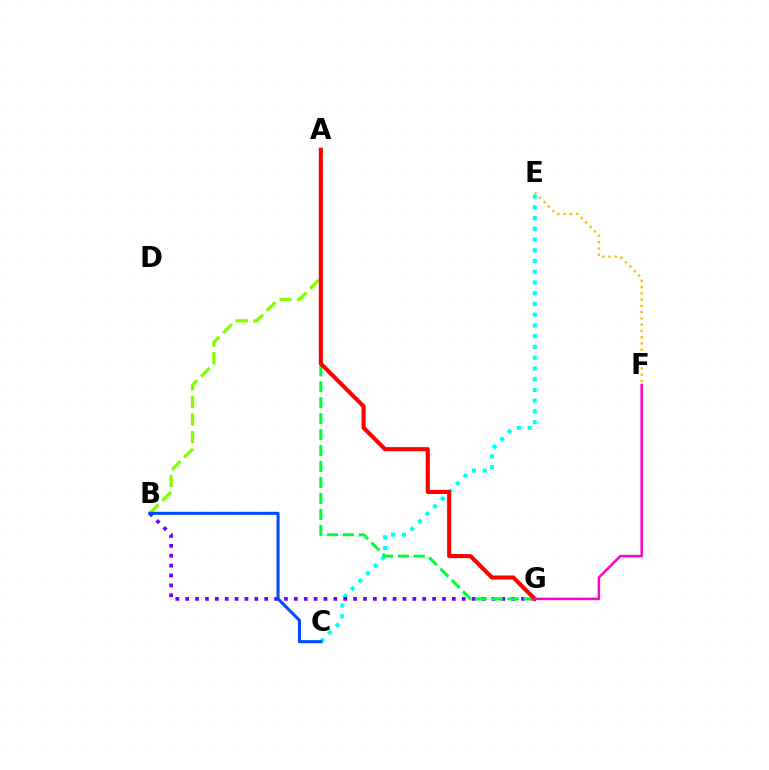{('A', 'B'): [{'color': '#84ff00', 'line_style': 'dashed', 'thickness': 2.39}], ('C', 'E'): [{'color': '#00fff6', 'line_style': 'dotted', 'thickness': 2.92}], ('B', 'G'): [{'color': '#7200ff', 'line_style': 'dotted', 'thickness': 2.68}], ('A', 'G'): [{'color': '#00ff39', 'line_style': 'dashed', 'thickness': 2.17}, {'color': '#ff0000', 'line_style': 'solid', 'thickness': 2.95}], ('F', 'G'): [{'color': '#ff00cf', 'line_style': 'solid', 'thickness': 1.8}], ('E', 'F'): [{'color': '#ffbd00', 'line_style': 'dotted', 'thickness': 1.7}], ('B', 'C'): [{'color': '#004bff', 'line_style': 'solid', 'thickness': 2.2}]}